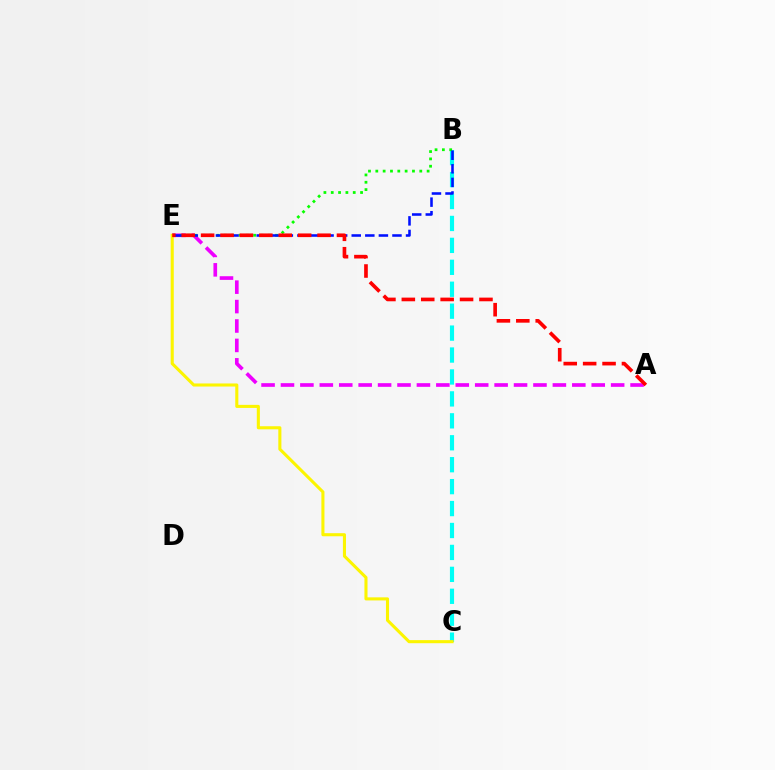{('A', 'E'): [{'color': '#ee00ff', 'line_style': 'dashed', 'thickness': 2.64}, {'color': '#ff0000', 'line_style': 'dashed', 'thickness': 2.64}], ('B', 'C'): [{'color': '#00fff6', 'line_style': 'dashed', 'thickness': 2.98}], ('B', 'E'): [{'color': '#08ff00', 'line_style': 'dotted', 'thickness': 1.99}, {'color': '#0010ff', 'line_style': 'dashed', 'thickness': 1.84}], ('C', 'E'): [{'color': '#fcf500', 'line_style': 'solid', 'thickness': 2.22}]}